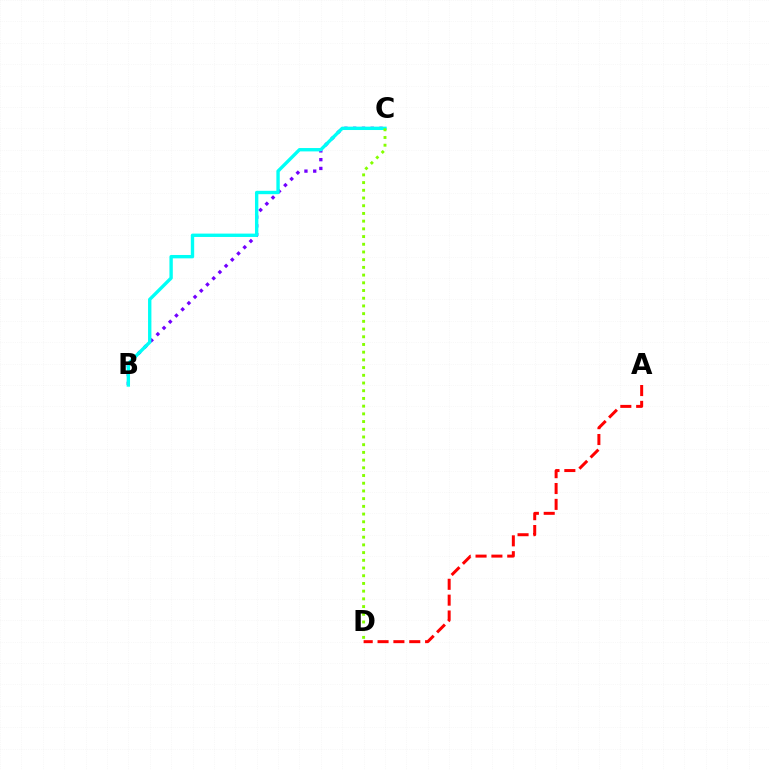{('B', 'C'): [{'color': '#7200ff', 'line_style': 'dotted', 'thickness': 2.38}, {'color': '#00fff6', 'line_style': 'solid', 'thickness': 2.43}], ('A', 'D'): [{'color': '#ff0000', 'line_style': 'dashed', 'thickness': 2.15}], ('C', 'D'): [{'color': '#84ff00', 'line_style': 'dotted', 'thickness': 2.09}]}